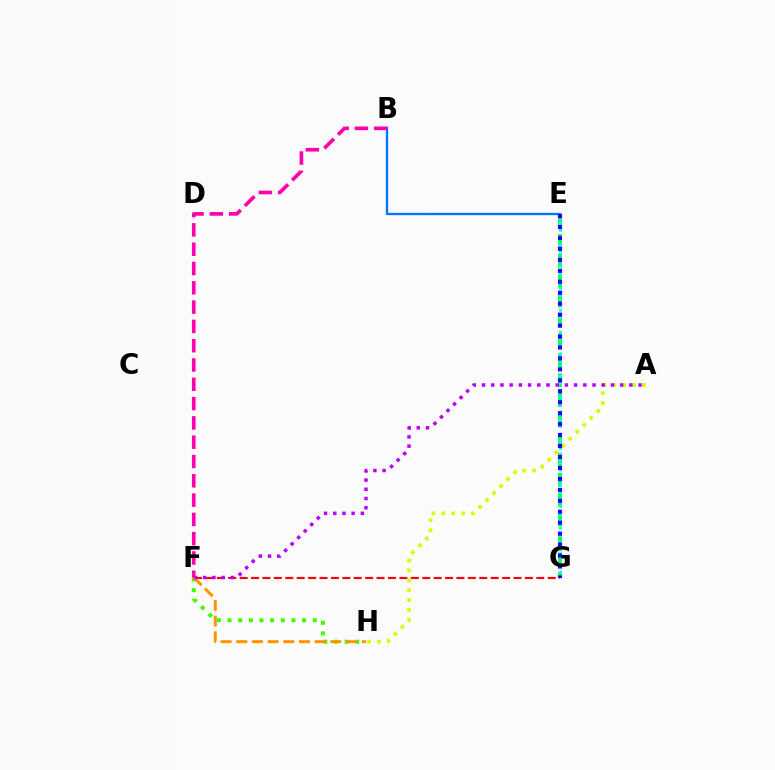{('F', 'G'): [{'color': '#ff0000', 'line_style': 'dashed', 'thickness': 1.55}], ('F', 'H'): [{'color': '#3dff00', 'line_style': 'dotted', 'thickness': 2.9}, {'color': '#ff9400', 'line_style': 'dashed', 'thickness': 2.13}], ('A', 'H'): [{'color': '#d1ff00', 'line_style': 'dotted', 'thickness': 2.68}], ('E', 'G'): [{'color': '#00ff5c', 'line_style': 'dashed', 'thickness': 2.7}, {'color': '#00fff6', 'line_style': 'dotted', 'thickness': 1.97}, {'color': '#2500ff', 'line_style': 'dotted', 'thickness': 2.98}], ('B', 'E'): [{'color': '#0074ff', 'line_style': 'solid', 'thickness': 1.67}], ('A', 'F'): [{'color': '#b900ff', 'line_style': 'dotted', 'thickness': 2.5}], ('B', 'F'): [{'color': '#ff00ac', 'line_style': 'dashed', 'thickness': 2.62}]}